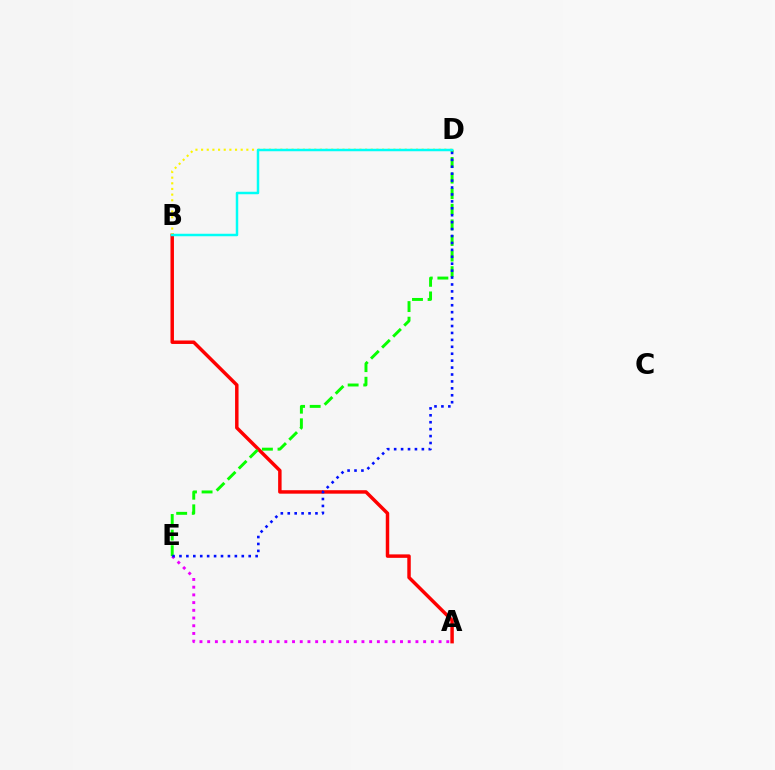{('A', 'B'): [{'color': '#ff0000', 'line_style': 'solid', 'thickness': 2.49}], ('B', 'D'): [{'color': '#fcf500', 'line_style': 'dotted', 'thickness': 1.54}, {'color': '#00fff6', 'line_style': 'solid', 'thickness': 1.79}], ('A', 'E'): [{'color': '#ee00ff', 'line_style': 'dotted', 'thickness': 2.1}], ('D', 'E'): [{'color': '#08ff00', 'line_style': 'dashed', 'thickness': 2.12}, {'color': '#0010ff', 'line_style': 'dotted', 'thickness': 1.88}]}